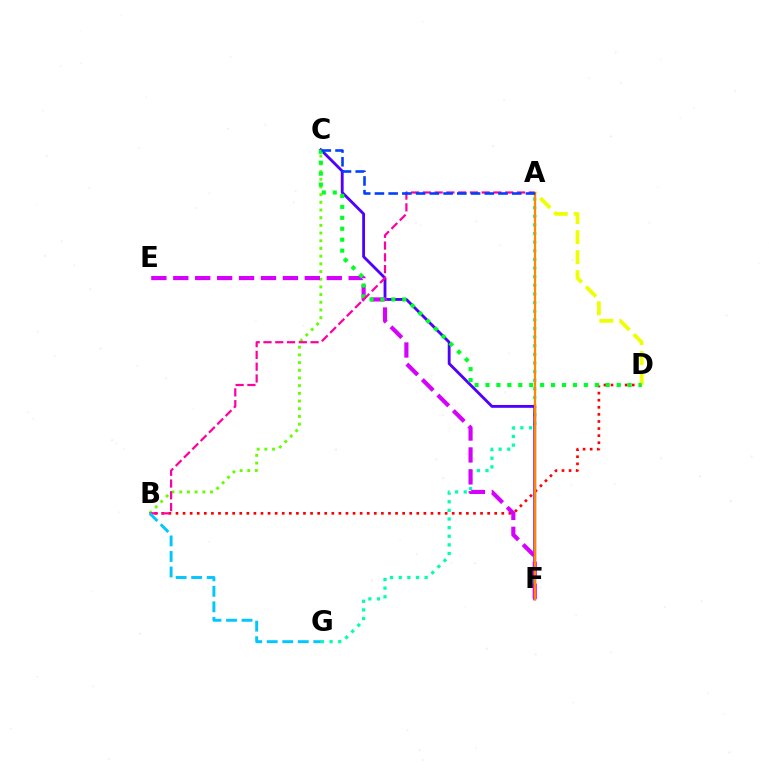{('A', 'G'): [{'color': '#00ffaf', 'line_style': 'dotted', 'thickness': 2.34}], ('C', 'F'): [{'color': '#4f00ff', 'line_style': 'solid', 'thickness': 2.04}], ('B', 'C'): [{'color': '#66ff00', 'line_style': 'dotted', 'thickness': 2.09}], ('B', 'D'): [{'color': '#ff0000', 'line_style': 'dotted', 'thickness': 1.92}], ('A', 'D'): [{'color': '#eeff00', 'line_style': 'dashed', 'thickness': 2.72}], ('E', 'F'): [{'color': '#d600ff', 'line_style': 'dashed', 'thickness': 2.98}], ('C', 'D'): [{'color': '#00ff27', 'line_style': 'dotted', 'thickness': 2.97}], ('A', 'B'): [{'color': '#ff00a0', 'line_style': 'dashed', 'thickness': 1.6}], ('A', 'F'): [{'color': '#ff8800', 'line_style': 'solid', 'thickness': 1.63}], ('A', 'C'): [{'color': '#003fff', 'line_style': 'dashed', 'thickness': 1.87}], ('B', 'G'): [{'color': '#00c7ff', 'line_style': 'dashed', 'thickness': 2.11}]}